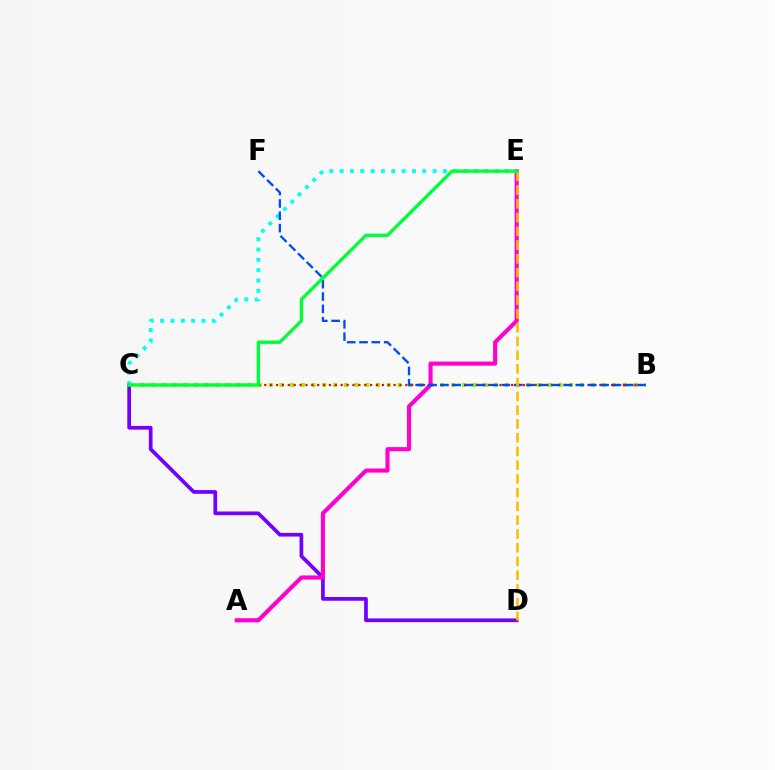{('C', 'D'): [{'color': '#7200ff', 'line_style': 'solid', 'thickness': 2.67}], ('B', 'C'): [{'color': '#84ff00', 'line_style': 'dotted', 'thickness': 2.92}, {'color': '#ff0000', 'line_style': 'dotted', 'thickness': 1.6}], ('A', 'E'): [{'color': '#ff00cf', 'line_style': 'solid', 'thickness': 2.96}], ('C', 'E'): [{'color': '#00fff6', 'line_style': 'dotted', 'thickness': 2.81}, {'color': '#00ff39', 'line_style': 'solid', 'thickness': 2.42}], ('B', 'F'): [{'color': '#004bff', 'line_style': 'dashed', 'thickness': 1.68}], ('D', 'E'): [{'color': '#ffbd00', 'line_style': 'dashed', 'thickness': 1.87}]}